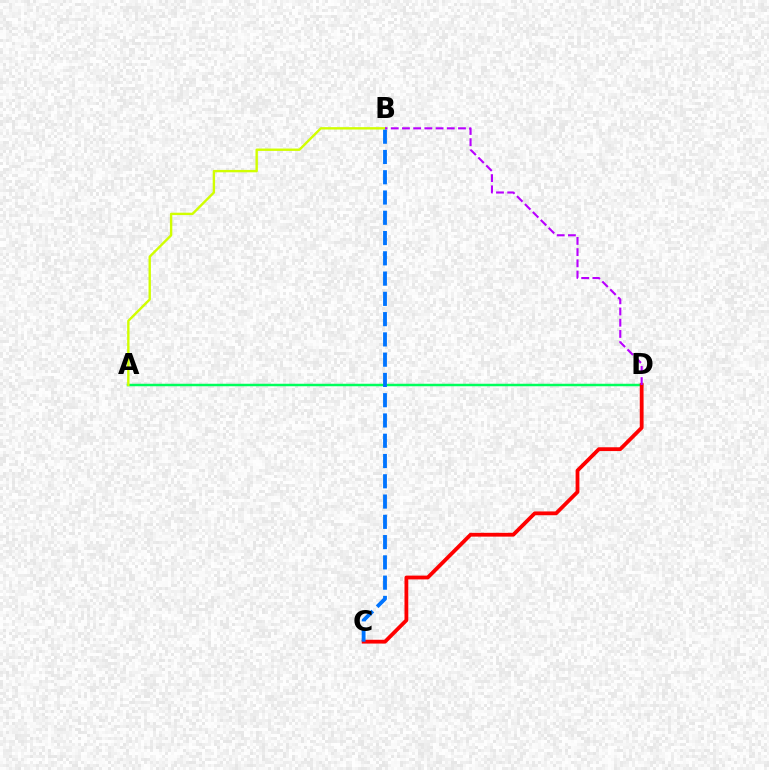{('A', 'D'): [{'color': '#00ff5c', 'line_style': 'solid', 'thickness': 1.79}], ('A', 'B'): [{'color': '#d1ff00', 'line_style': 'solid', 'thickness': 1.72}], ('C', 'D'): [{'color': '#ff0000', 'line_style': 'solid', 'thickness': 2.73}], ('B', 'D'): [{'color': '#b900ff', 'line_style': 'dashed', 'thickness': 1.52}], ('B', 'C'): [{'color': '#0074ff', 'line_style': 'dashed', 'thickness': 2.75}]}